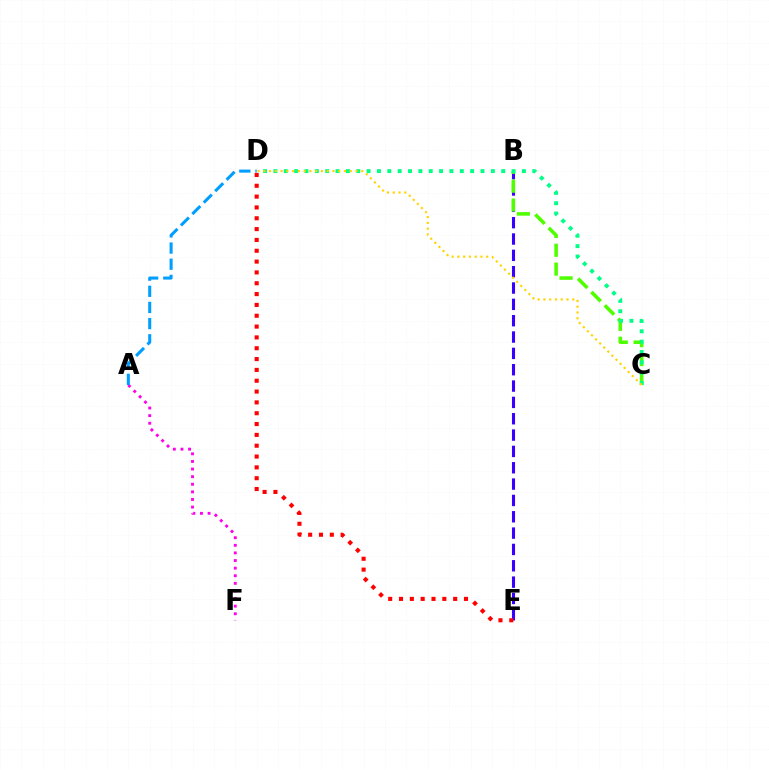{('B', 'E'): [{'color': '#3700ff', 'line_style': 'dashed', 'thickness': 2.22}], ('B', 'C'): [{'color': '#4fff00', 'line_style': 'dashed', 'thickness': 2.56}], ('D', 'E'): [{'color': '#ff0000', 'line_style': 'dotted', 'thickness': 2.94}], ('C', 'D'): [{'color': '#00ff86', 'line_style': 'dotted', 'thickness': 2.81}, {'color': '#ffd500', 'line_style': 'dotted', 'thickness': 1.57}], ('A', 'F'): [{'color': '#ff00ed', 'line_style': 'dotted', 'thickness': 2.07}], ('A', 'D'): [{'color': '#009eff', 'line_style': 'dashed', 'thickness': 2.19}]}